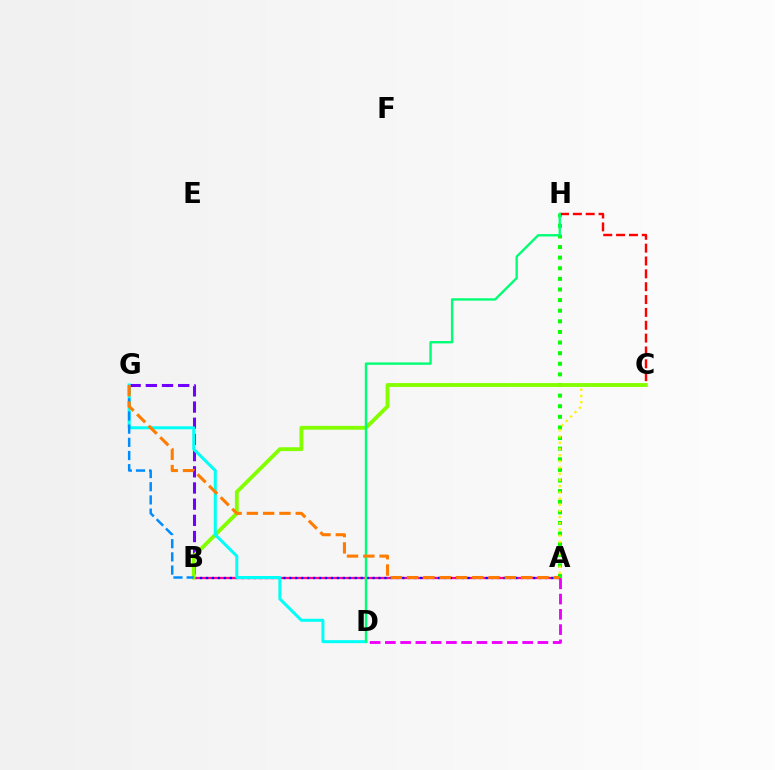{('A', 'B'): [{'color': '#ff0094', 'line_style': 'solid', 'thickness': 1.65}, {'color': '#0010ff', 'line_style': 'dotted', 'thickness': 1.62}], ('B', 'G'): [{'color': '#7200ff', 'line_style': 'dashed', 'thickness': 2.2}, {'color': '#008cff', 'line_style': 'dashed', 'thickness': 1.79}], ('A', 'H'): [{'color': '#08ff00', 'line_style': 'dotted', 'thickness': 2.88}], ('A', 'C'): [{'color': '#fcf500', 'line_style': 'dotted', 'thickness': 1.68}], ('B', 'C'): [{'color': '#84ff00', 'line_style': 'solid', 'thickness': 2.77}], ('D', 'G'): [{'color': '#00fff6', 'line_style': 'solid', 'thickness': 2.17}], ('C', 'H'): [{'color': '#ff0000', 'line_style': 'dashed', 'thickness': 1.75}], ('D', 'H'): [{'color': '#00ff74', 'line_style': 'solid', 'thickness': 1.71}], ('A', 'G'): [{'color': '#ff7c00', 'line_style': 'dashed', 'thickness': 2.21}], ('A', 'D'): [{'color': '#ee00ff', 'line_style': 'dashed', 'thickness': 2.07}]}